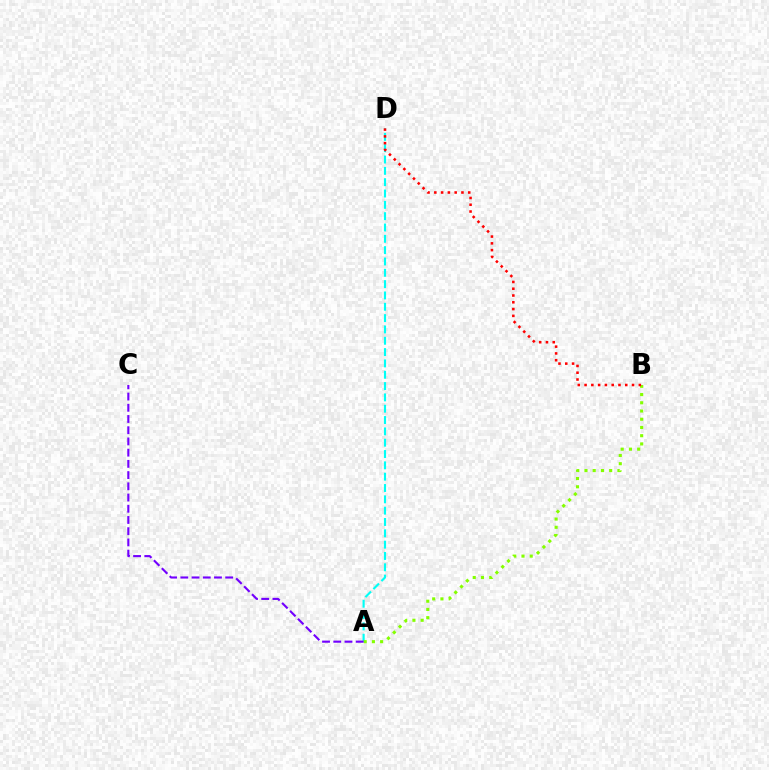{('A', 'D'): [{'color': '#00fff6', 'line_style': 'dashed', 'thickness': 1.54}], ('A', 'B'): [{'color': '#84ff00', 'line_style': 'dotted', 'thickness': 2.24}], ('B', 'D'): [{'color': '#ff0000', 'line_style': 'dotted', 'thickness': 1.84}], ('A', 'C'): [{'color': '#7200ff', 'line_style': 'dashed', 'thickness': 1.52}]}